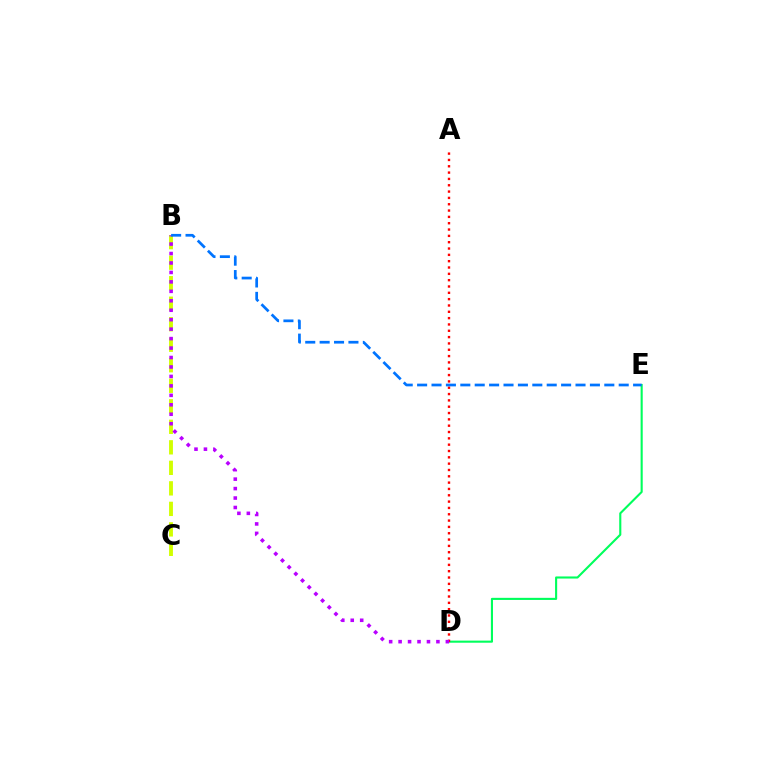{('B', 'C'): [{'color': '#d1ff00', 'line_style': 'dashed', 'thickness': 2.79}], ('D', 'E'): [{'color': '#00ff5c', 'line_style': 'solid', 'thickness': 1.52}], ('A', 'D'): [{'color': '#ff0000', 'line_style': 'dotted', 'thickness': 1.72}], ('B', 'D'): [{'color': '#b900ff', 'line_style': 'dotted', 'thickness': 2.57}], ('B', 'E'): [{'color': '#0074ff', 'line_style': 'dashed', 'thickness': 1.96}]}